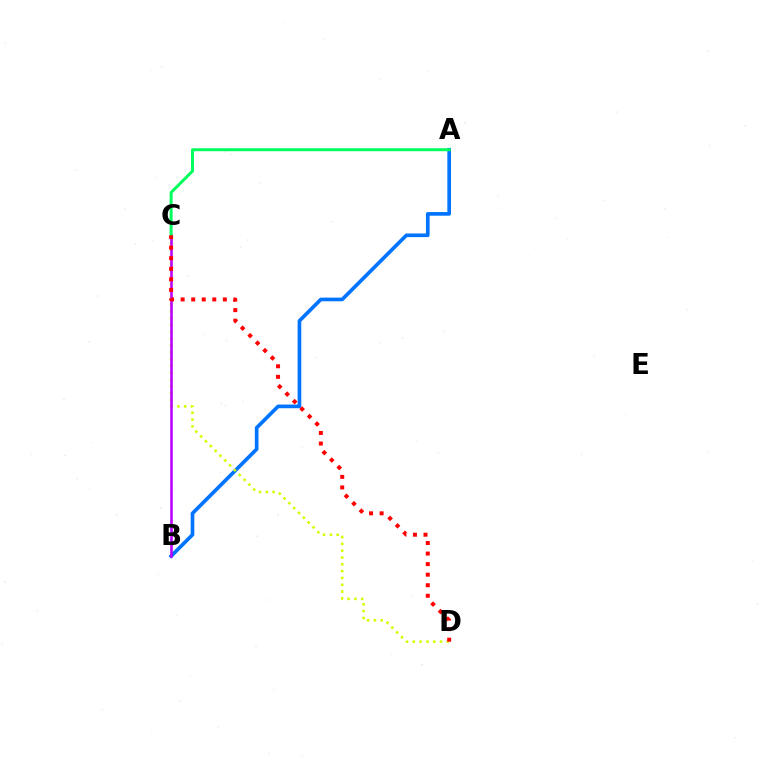{('A', 'B'): [{'color': '#0074ff', 'line_style': 'solid', 'thickness': 2.63}], ('C', 'D'): [{'color': '#d1ff00', 'line_style': 'dotted', 'thickness': 1.85}, {'color': '#ff0000', 'line_style': 'dotted', 'thickness': 2.87}], ('B', 'C'): [{'color': '#b900ff', 'line_style': 'solid', 'thickness': 1.86}], ('A', 'C'): [{'color': '#00ff5c', 'line_style': 'solid', 'thickness': 2.14}]}